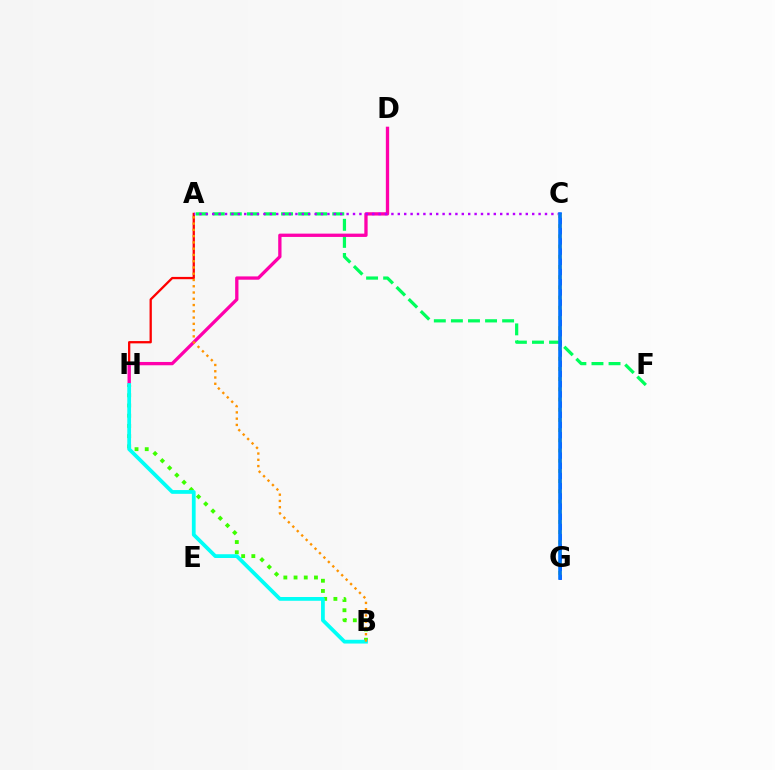{('A', 'F'): [{'color': '#00ff5c', 'line_style': 'dashed', 'thickness': 2.32}], ('A', 'H'): [{'color': '#ff0000', 'line_style': 'solid', 'thickness': 1.65}], ('D', 'H'): [{'color': '#ff00ac', 'line_style': 'solid', 'thickness': 2.38}], ('A', 'C'): [{'color': '#b900ff', 'line_style': 'dotted', 'thickness': 1.74}], ('B', 'H'): [{'color': '#3dff00', 'line_style': 'dotted', 'thickness': 2.77}, {'color': '#00fff6', 'line_style': 'solid', 'thickness': 2.71}], ('C', 'G'): [{'color': '#2500ff', 'line_style': 'solid', 'thickness': 1.91}, {'color': '#d1ff00', 'line_style': 'dotted', 'thickness': 2.77}, {'color': '#0074ff', 'line_style': 'solid', 'thickness': 2.58}], ('A', 'B'): [{'color': '#ff9400', 'line_style': 'dotted', 'thickness': 1.7}]}